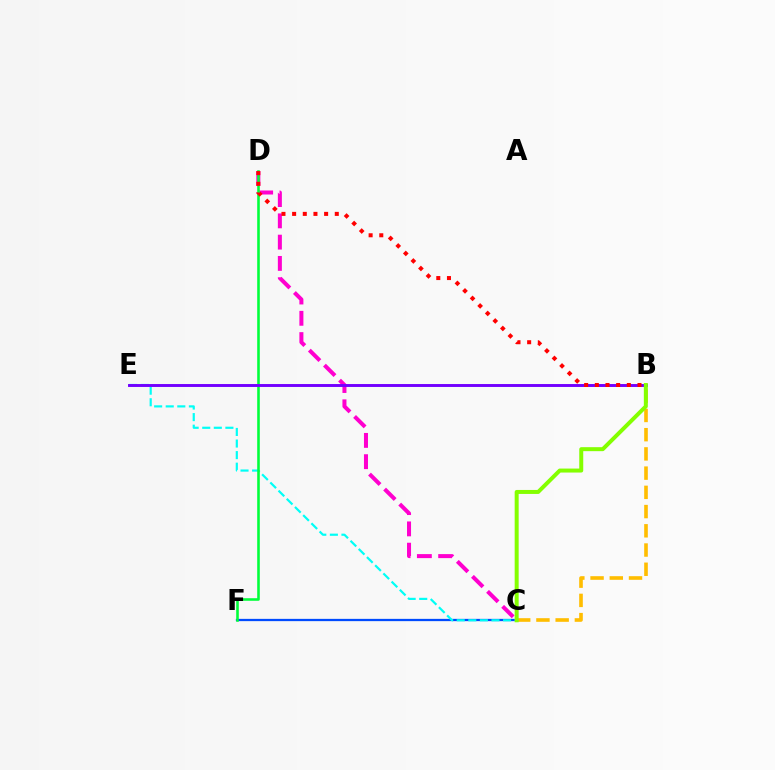{('C', 'F'): [{'color': '#004bff', 'line_style': 'solid', 'thickness': 1.64}], ('C', 'E'): [{'color': '#00fff6', 'line_style': 'dashed', 'thickness': 1.57}], ('C', 'D'): [{'color': '#ff00cf', 'line_style': 'dashed', 'thickness': 2.89}], ('D', 'F'): [{'color': '#00ff39', 'line_style': 'solid', 'thickness': 1.86}], ('B', 'E'): [{'color': '#7200ff', 'line_style': 'solid', 'thickness': 2.1}], ('B', 'C'): [{'color': '#ffbd00', 'line_style': 'dashed', 'thickness': 2.61}, {'color': '#84ff00', 'line_style': 'solid', 'thickness': 2.87}], ('B', 'D'): [{'color': '#ff0000', 'line_style': 'dotted', 'thickness': 2.9}]}